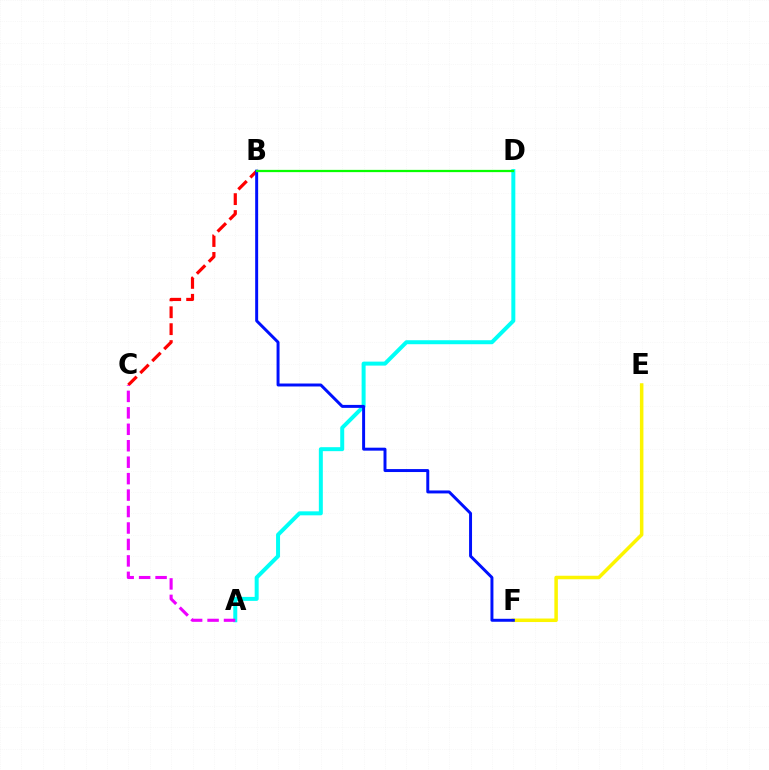{('A', 'D'): [{'color': '#00fff6', 'line_style': 'solid', 'thickness': 2.87}], ('B', 'C'): [{'color': '#ff0000', 'line_style': 'dashed', 'thickness': 2.3}], ('A', 'C'): [{'color': '#ee00ff', 'line_style': 'dashed', 'thickness': 2.23}], ('E', 'F'): [{'color': '#fcf500', 'line_style': 'solid', 'thickness': 2.53}], ('B', 'F'): [{'color': '#0010ff', 'line_style': 'solid', 'thickness': 2.13}], ('B', 'D'): [{'color': '#08ff00', 'line_style': 'solid', 'thickness': 1.63}]}